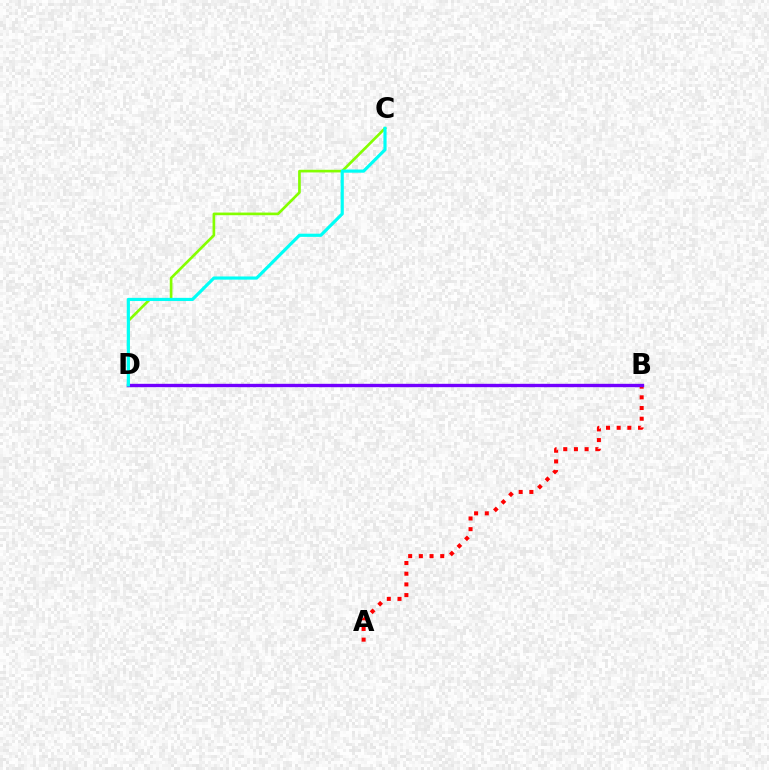{('C', 'D'): [{'color': '#84ff00', 'line_style': 'solid', 'thickness': 1.91}, {'color': '#00fff6', 'line_style': 'solid', 'thickness': 2.28}], ('A', 'B'): [{'color': '#ff0000', 'line_style': 'dotted', 'thickness': 2.9}], ('B', 'D'): [{'color': '#7200ff', 'line_style': 'solid', 'thickness': 2.42}]}